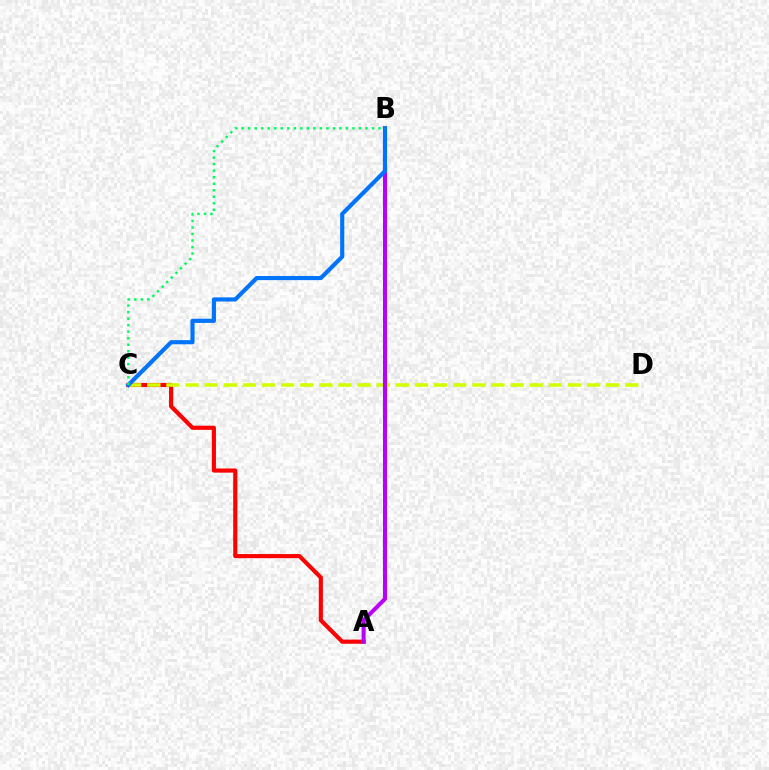{('A', 'C'): [{'color': '#ff0000', 'line_style': 'solid', 'thickness': 2.98}], ('C', 'D'): [{'color': '#d1ff00', 'line_style': 'dashed', 'thickness': 2.6}], ('A', 'B'): [{'color': '#b900ff', 'line_style': 'solid', 'thickness': 2.91}], ('B', 'C'): [{'color': '#0074ff', 'line_style': 'solid', 'thickness': 2.99}, {'color': '#00ff5c', 'line_style': 'dotted', 'thickness': 1.77}]}